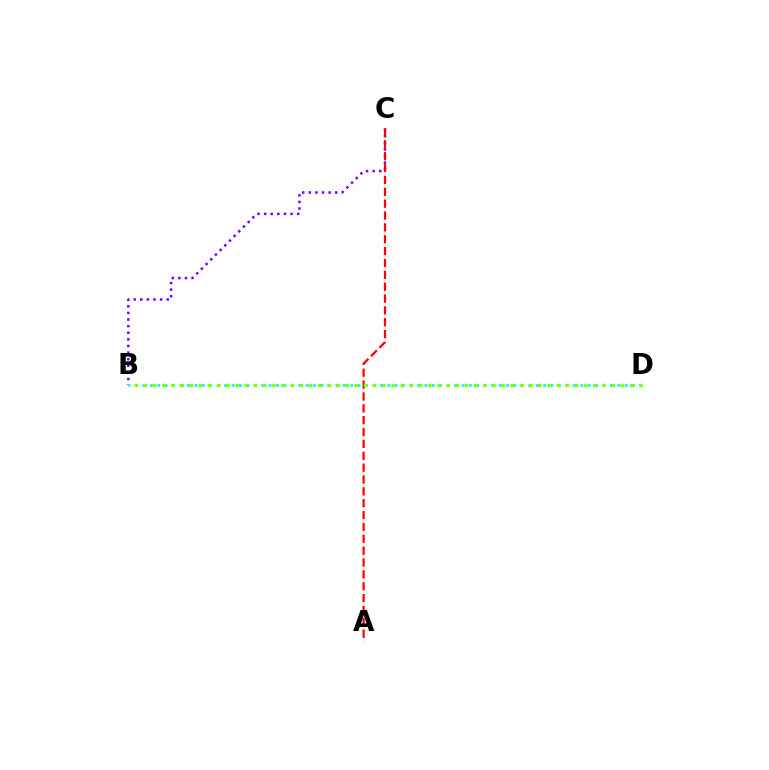{('B', 'C'): [{'color': '#7200ff', 'line_style': 'dotted', 'thickness': 1.8}], ('B', 'D'): [{'color': '#00fff6', 'line_style': 'dotted', 'thickness': 2.02}, {'color': '#84ff00', 'line_style': 'dotted', 'thickness': 2.49}], ('A', 'C'): [{'color': '#ff0000', 'line_style': 'dashed', 'thickness': 1.61}]}